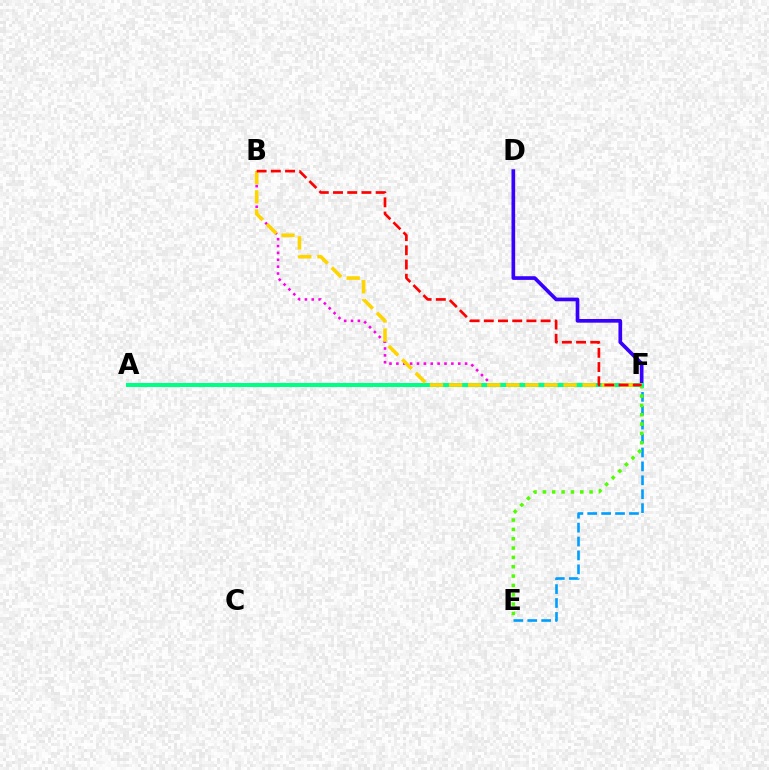{('D', 'F'): [{'color': '#3700ff', 'line_style': 'solid', 'thickness': 2.64}], ('B', 'F'): [{'color': '#ff00ed', 'line_style': 'dotted', 'thickness': 1.87}, {'color': '#ffd500', 'line_style': 'dashed', 'thickness': 2.59}, {'color': '#ff0000', 'line_style': 'dashed', 'thickness': 1.93}], ('E', 'F'): [{'color': '#009eff', 'line_style': 'dashed', 'thickness': 1.89}, {'color': '#4fff00', 'line_style': 'dotted', 'thickness': 2.54}], ('A', 'F'): [{'color': '#00ff86', 'line_style': 'solid', 'thickness': 2.9}]}